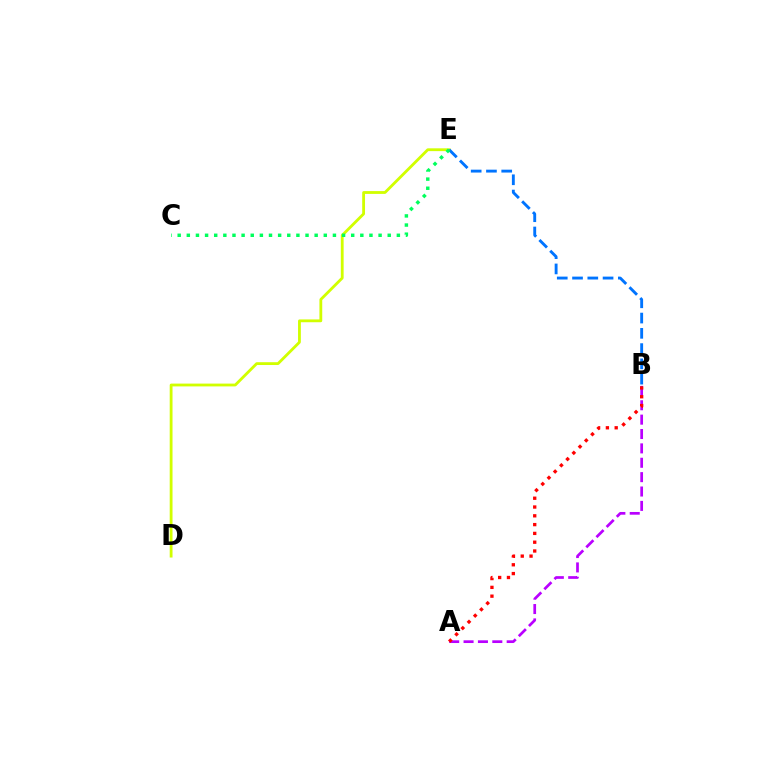{('D', 'E'): [{'color': '#d1ff00', 'line_style': 'solid', 'thickness': 2.03}], ('B', 'E'): [{'color': '#0074ff', 'line_style': 'dashed', 'thickness': 2.07}], ('A', 'B'): [{'color': '#b900ff', 'line_style': 'dashed', 'thickness': 1.95}, {'color': '#ff0000', 'line_style': 'dotted', 'thickness': 2.39}], ('C', 'E'): [{'color': '#00ff5c', 'line_style': 'dotted', 'thickness': 2.48}]}